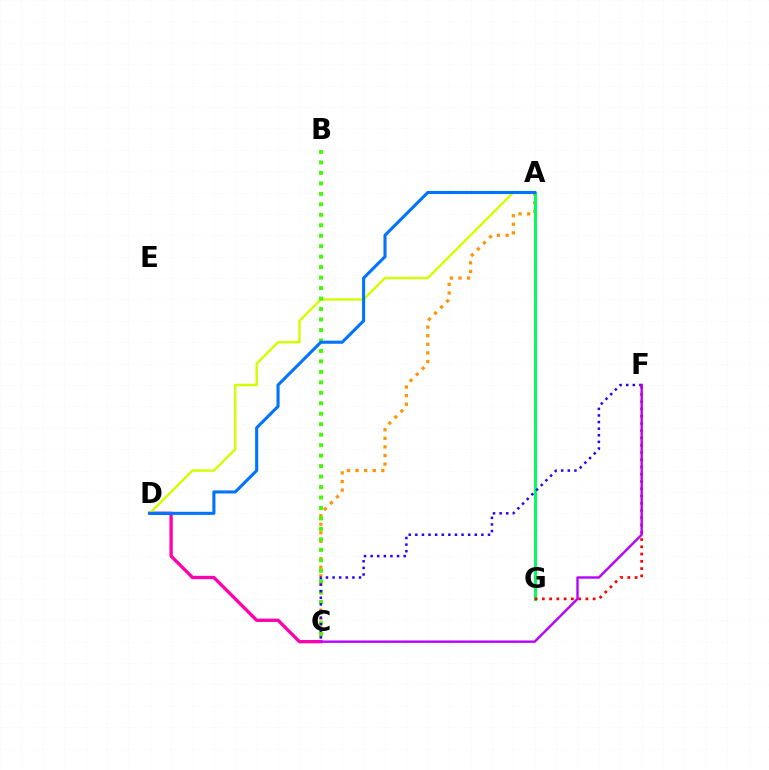{('A', 'C'): [{'color': '#ff9400', 'line_style': 'dotted', 'thickness': 2.34}], ('C', 'D'): [{'color': '#ff00ac', 'line_style': 'solid', 'thickness': 2.39}], ('A', 'D'): [{'color': '#d1ff00', 'line_style': 'solid', 'thickness': 1.74}, {'color': '#0074ff', 'line_style': 'solid', 'thickness': 2.22}], ('A', 'G'): [{'color': '#00fff6', 'line_style': 'dotted', 'thickness': 2.17}, {'color': '#00ff5c', 'line_style': 'solid', 'thickness': 2.15}], ('F', 'G'): [{'color': '#ff0000', 'line_style': 'dotted', 'thickness': 1.97}], ('B', 'C'): [{'color': '#3dff00', 'line_style': 'dotted', 'thickness': 2.84}], ('C', 'F'): [{'color': '#2500ff', 'line_style': 'dotted', 'thickness': 1.79}, {'color': '#b900ff', 'line_style': 'solid', 'thickness': 1.72}]}